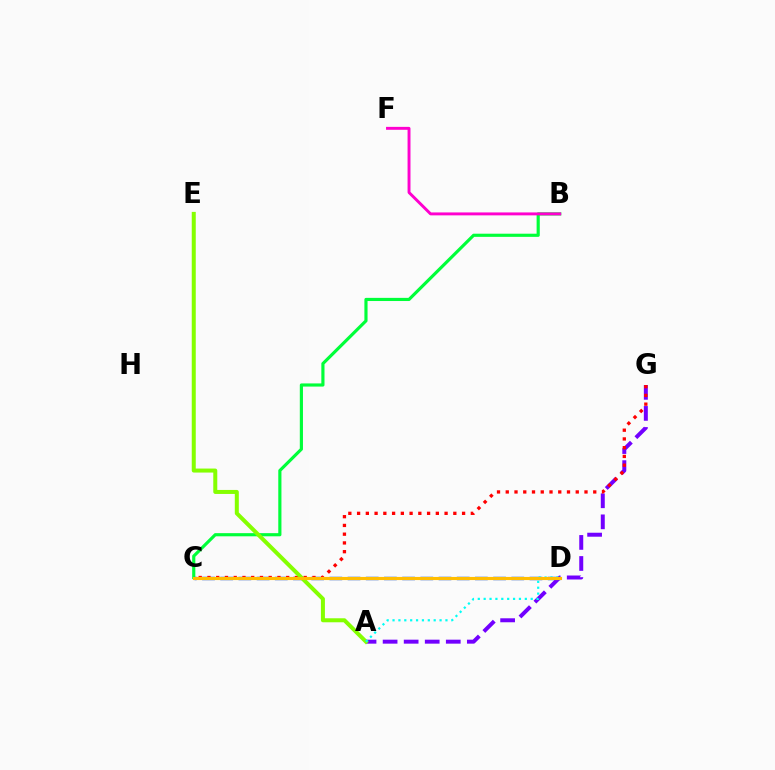{('B', 'C'): [{'color': '#00ff39', 'line_style': 'solid', 'thickness': 2.27}], ('C', 'D'): [{'color': '#004bff', 'line_style': 'dashed', 'thickness': 2.47}, {'color': '#ffbd00', 'line_style': 'solid', 'thickness': 2.26}], ('A', 'G'): [{'color': '#7200ff', 'line_style': 'dashed', 'thickness': 2.86}], ('C', 'G'): [{'color': '#ff0000', 'line_style': 'dotted', 'thickness': 2.38}], ('B', 'F'): [{'color': '#ff00cf', 'line_style': 'solid', 'thickness': 2.1}], ('A', 'E'): [{'color': '#84ff00', 'line_style': 'solid', 'thickness': 2.88}], ('A', 'D'): [{'color': '#00fff6', 'line_style': 'dotted', 'thickness': 1.6}]}